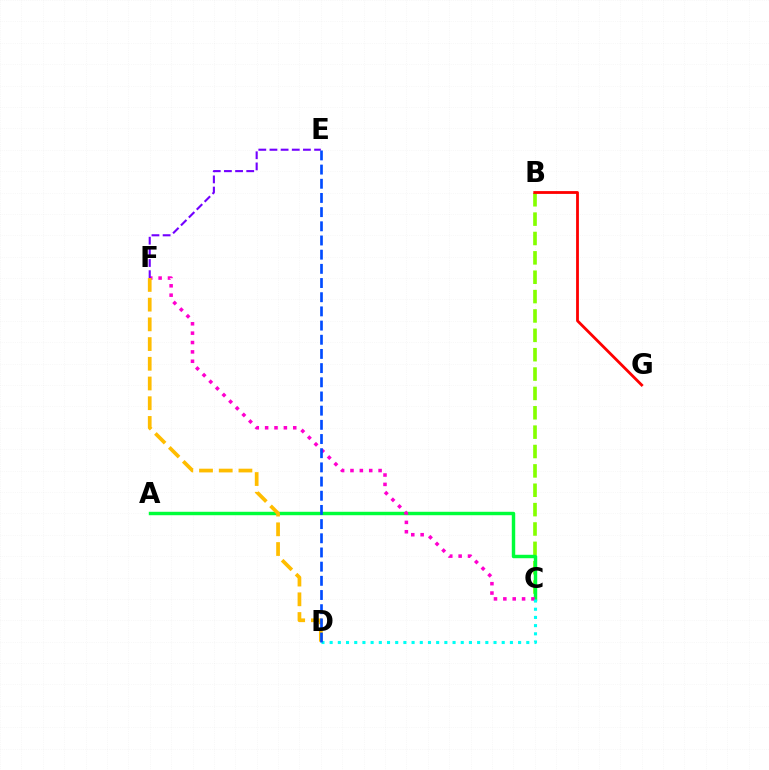{('B', 'C'): [{'color': '#84ff00', 'line_style': 'dashed', 'thickness': 2.63}], ('A', 'C'): [{'color': '#00ff39', 'line_style': 'solid', 'thickness': 2.48}], ('C', 'F'): [{'color': '#ff00cf', 'line_style': 'dotted', 'thickness': 2.55}], ('B', 'G'): [{'color': '#ff0000', 'line_style': 'solid', 'thickness': 2.02}], ('C', 'D'): [{'color': '#00fff6', 'line_style': 'dotted', 'thickness': 2.23}], ('D', 'F'): [{'color': '#ffbd00', 'line_style': 'dashed', 'thickness': 2.68}], ('E', 'F'): [{'color': '#7200ff', 'line_style': 'dashed', 'thickness': 1.52}], ('D', 'E'): [{'color': '#004bff', 'line_style': 'dashed', 'thickness': 1.93}]}